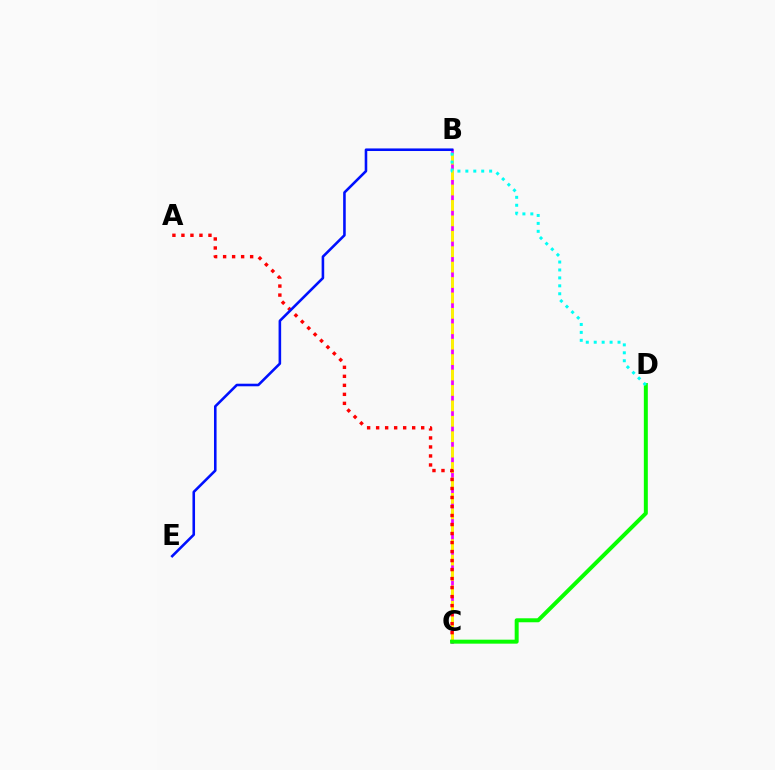{('B', 'C'): [{'color': '#ee00ff', 'line_style': 'solid', 'thickness': 1.98}, {'color': '#fcf500', 'line_style': 'dashed', 'thickness': 2.09}], ('A', 'C'): [{'color': '#ff0000', 'line_style': 'dotted', 'thickness': 2.45}], ('C', 'D'): [{'color': '#08ff00', 'line_style': 'solid', 'thickness': 2.86}], ('B', 'D'): [{'color': '#00fff6', 'line_style': 'dotted', 'thickness': 2.16}], ('B', 'E'): [{'color': '#0010ff', 'line_style': 'solid', 'thickness': 1.86}]}